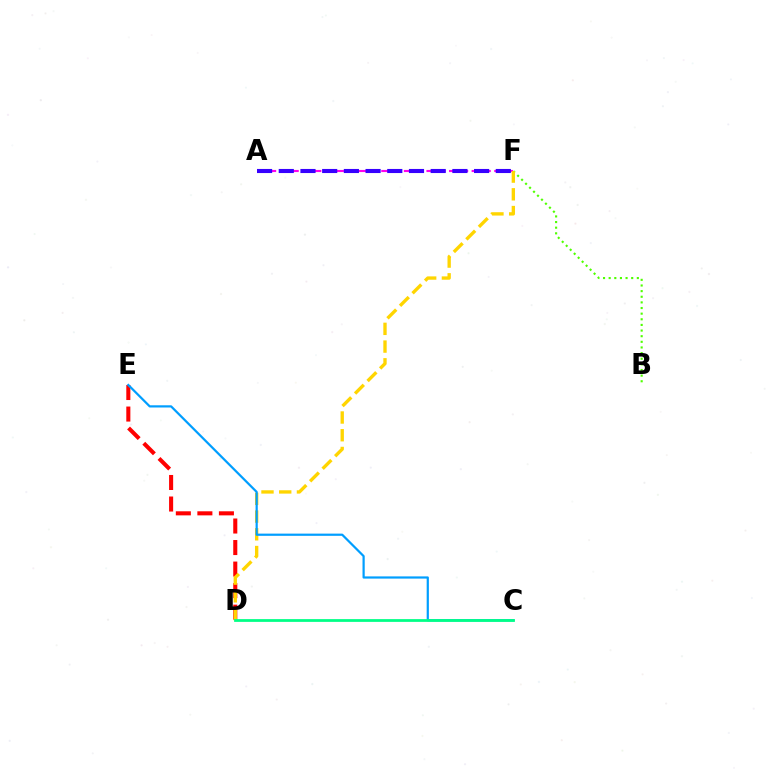{('A', 'F'): [{'color': '#ff00ed', 'line_style': 'dashed', 'thickness': 1.53}, {'color': '#3700ff', 'line_style': 'dashed', 'thickness': 2.95}], ('B', 'F'): [{'color': '#4fff00', 'line_style': 'dotted', 'thickness': 1.53}], ('D', 'E'): [{'color': '#ff0000', 'line_style': 'dashed', 'thickness': 2.93}], ('D', 'F'): [{'color': '#ffd500', 'line_style': 'dashed', 'thickness': 2.41}], ('C', 'E'): [{'color': '#009eff', 'line_style': 'solid', 'thickness': 1.59}], ('C', 'D'): [{'color': '#00ff86', 'line_style': 'solid', 'thickness': 1.99}]}